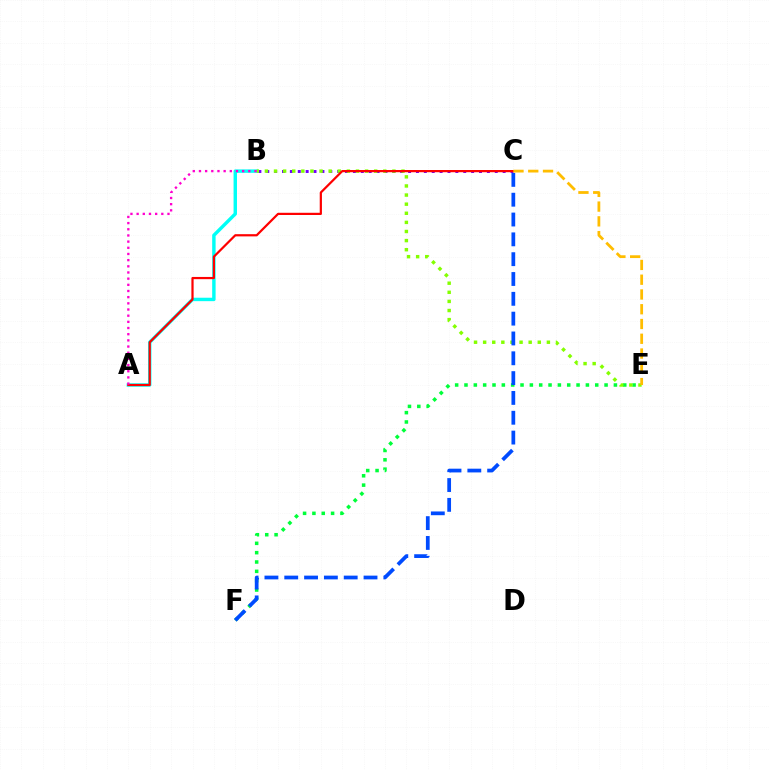{('B', 'C'): [{'color': '#7200ff', 'line_style': 'dotted', 'thickness': 2.14}], ('A', 'B'): [{'color': '#00fff6', 'line_style': 'solid', 'thickness': 2.47}, {'color': '#ff00cf', 'line_style': 'dotted', 'thickness': 1.68}], ('E', 'F'): [{'color': '#00ff39', 'line_style': 'dotted', 'thickness': 2.54}], ('B', 'E'): [{'color': '#84ff00', 'line_style': 'dotted', 'thickness': 2.47}], ('A', 'C'): [{'color': '#ff0000', 'line_style': 'solid', 'thickness': 1.59}], ('C', 'F'): [{'color': '#004bff', 'line_style': 'dashed', 'thickness': 2.69}], ('C', 'E'): [{'color': '#ffbd00', 'line_style': 'dashed', 'thickness': 2.01}]}